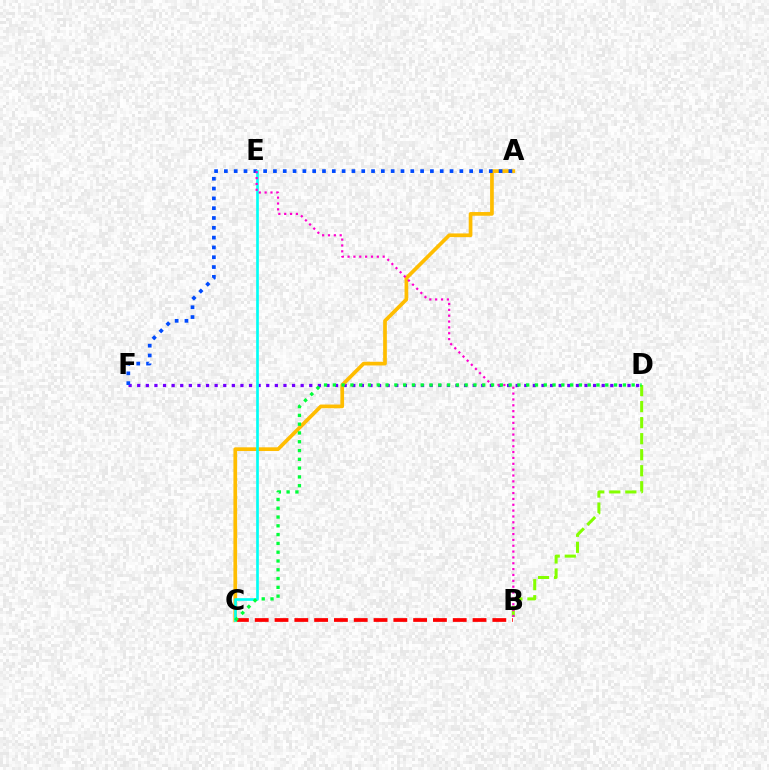{('D', 'F'): [{'color': '#7200ff', 'line_style': 'dotted', 'thickness': 2.34}], ('B', 'D'): [{'color': '#84ff00', 'line_style': 'dashed', 'thickness': 2.18}], ('B', 'C'): [{'color': '#ff0000', 'line_style': 'dashed', 'thickness': 2.69}], ('A', 'C'): [{'color': '#ffbd00', 'line_style': 'solid', 'thickness': 2.67}], ('A', 'F'): [{'color': '#004bff', 'line_style': 'dotted', 'thickness': 2.67}], ('C', 'E'): [{'color': '#00fff6', 'line_style': 'solid', 'thickness': 1.91}], ('B', 'E'): [{'color': '#ff00cf', 'line_style': 'dotted', 'thickness': 1.59}], ('C', 'D'): [{'color': '#00ff39', 'line_style': 'dotted', 'thickness': 2.39}]}